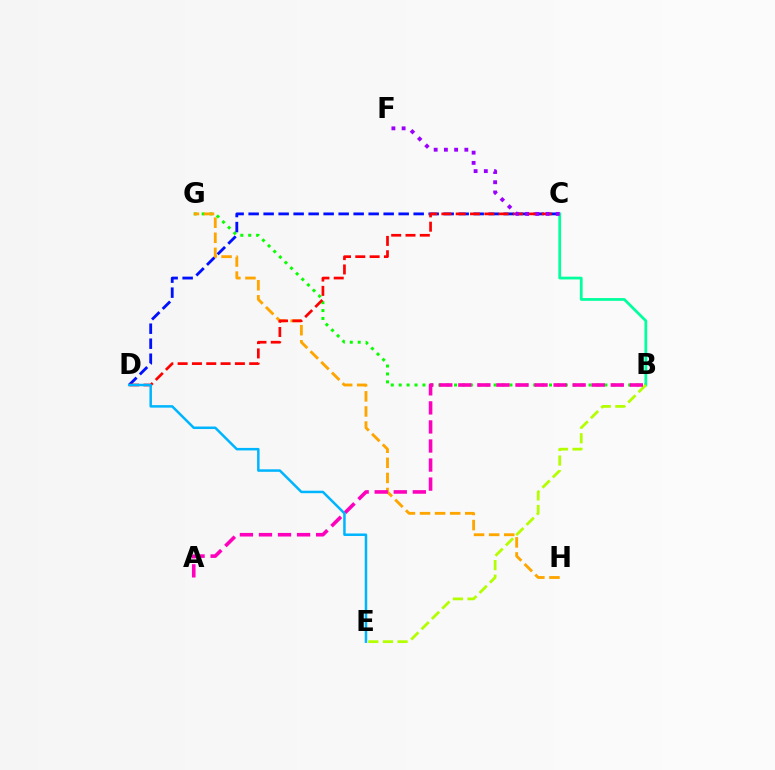{('B', 'G'): [{'color': '#08ff00', 'line_style': 'dotted', 'thickness': 2.15}], ('G', 'H'): [{'color': '#ffa500', 'line_style': 'dashed', 'thickness': 2.05}], ('C', 'D'): [{'color': '#0010ff', 'line_style': 'dashed', 'thickness': 2.04}, {'color': '#ff0000', 'line_style': 'dashed', 'thickness': 1.95}], ('B', 'C'): [{'color': '#00ff9d', 'line_style': 'solid', 'thickness': 1.98}], ('B', 'E'): [{'color': '#b3ff00', 'line_style': 'dashed', 'thickness': 1.98}], ('A', 'B'): [{'color': '#ff00bd', 'line_style': 'dashed', 'thickness': 2.59}], ('D', 'E'): [{'color': '#00b5ff', 'line_style': 'solid', 'thickness': 1.8}], ('C', 'F'): [{'color': '#9b00ff', 'line_style': 'dotted', 'thickness': 2.78}]}